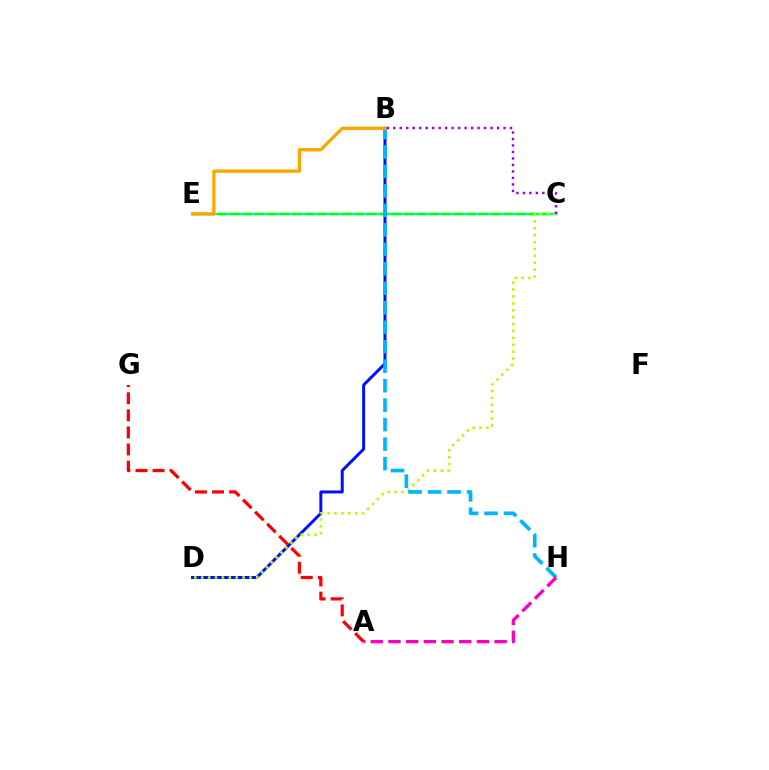{('C', 'E'): [{'color': '#00ff9d', 'line_style': 'solid', 'thickness': 1.8}, {'color': '#08ff00', 'line_style': 'dashed', 'thickness': 1.69}], ('B', 'D'): [{'color': '#0010ff', 'line_style': 'solid', 'thickness': 2.14}], ('C', 'D'): [{'color': '#b3ff00', 'line_style': 'dotted', 'thickness': 1.87}], ('B', 'H'): [{'color': '#00b5ff', 'line_style': 'dashed', 'thickness': 2.65}], ('B', 'E'): [{'color': '#ffa500', 'line_style': 'solid', 'thickness': 2.38}], ('A', 'H'): [{'color': '#ff00bd', 'line_style': 'dashed', 'thickness': 2.4}], ('B', 'C'): [{'color': '#9b00ff', 'line_style': 'dotted', 'thickness': 1.76}], ('A', 'G'): [{'color': '#ff0000', 'line_style': 'dashed', 'thickness': 2.32}]}